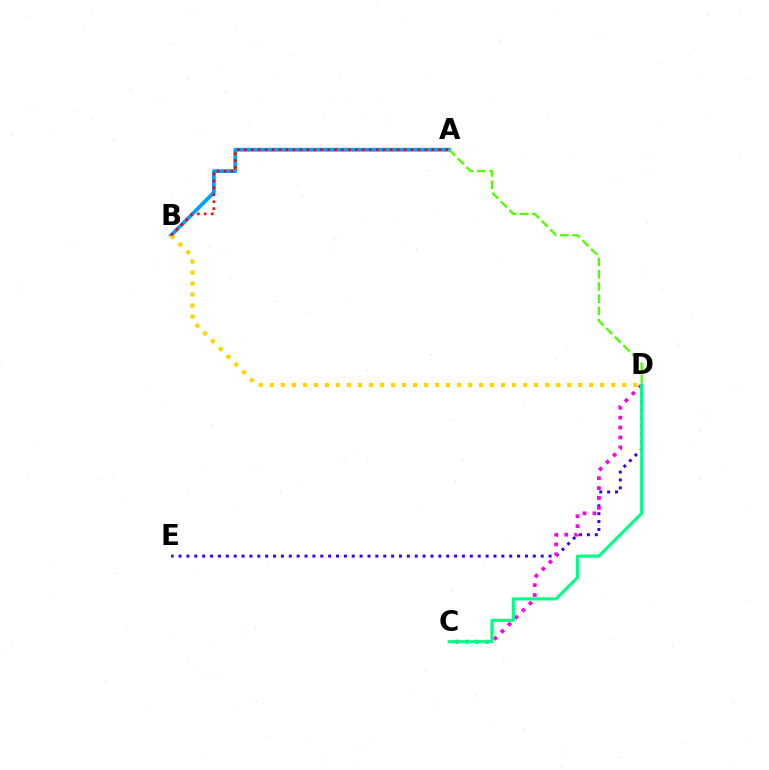{('A', 'B'): [{'color': '#009eff', 'line_style': 'solid', 'thickness': 2.71}, {'color': '#ff0000', 'line_style': 'dotted', 'thickness': 1.89}], ('D', 'E'): [{'color': '#3700ff', 'line_style': 'dotted', 'thickness': 2.14}], ('A', 'D'): [{'color': '#4fff00', 'line_style': 'dashed', 'thickness': 1.66}], ('C', 'D'): [{'color': '#ff00ed', 'line_style': 'dotted', 'thickness': 2.69}, {'color': '#00ff86', 'line_style': 'solid', 'thickness': 2.25}], ('B', 'D'): [{'color': '#ffd500', 'line_style': 'dotted', 'thickness': 2.99}]}